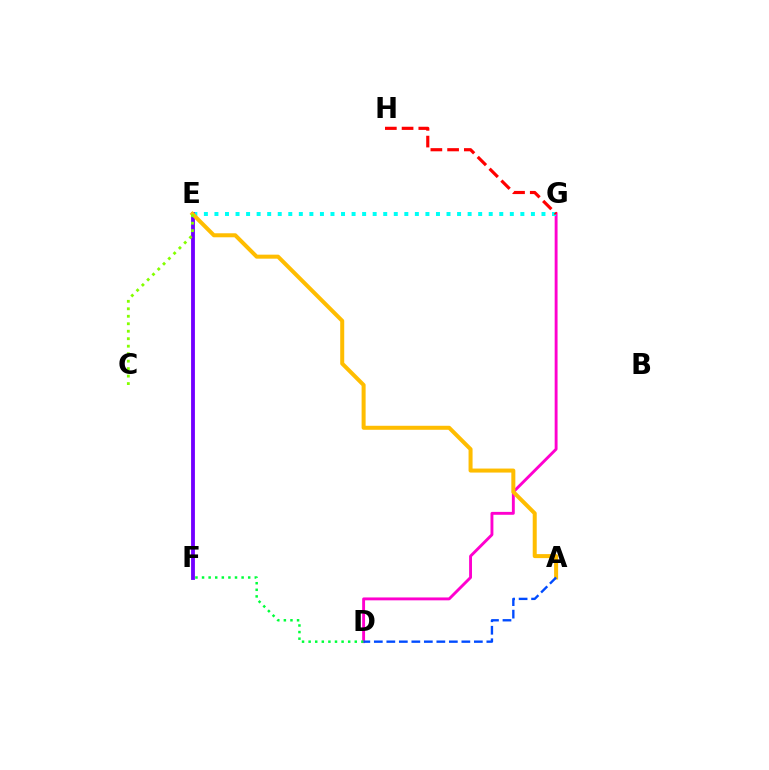{('D', 'G'): [{'color': '#ff00cf', 'line_style': 'solid', 'thickness': 2.08}], ('E', 'G'): [{'color': '#00fff6', 'line_style': 'dotted', 'thickness': 2.87}], ('E', 'F'): [{'color': '#7200ff', 'line_style': 'solid', 'thickness': 2.76}], ('D', 'F'): [{'color': '#00ff39', 'line_style': 'dotted', 'thickness': 1.79}], ('A', 'E'): [{'color': '#ffbd00', 'line_style': 'solid', 'thickness': 2.89}], ('G', 'H'): [{'color': '#ff0000', 'line_style': 'dashed', 'thickness': 2.27}], ('C', 'E'): [{'color': '#84ff00', 'line_style': 'dotted', 'thickness': 2.03}], ('A', 'D'): [{'color': '#004bff', 'line_style': 'dashed', 'thickness': 1.7}]}